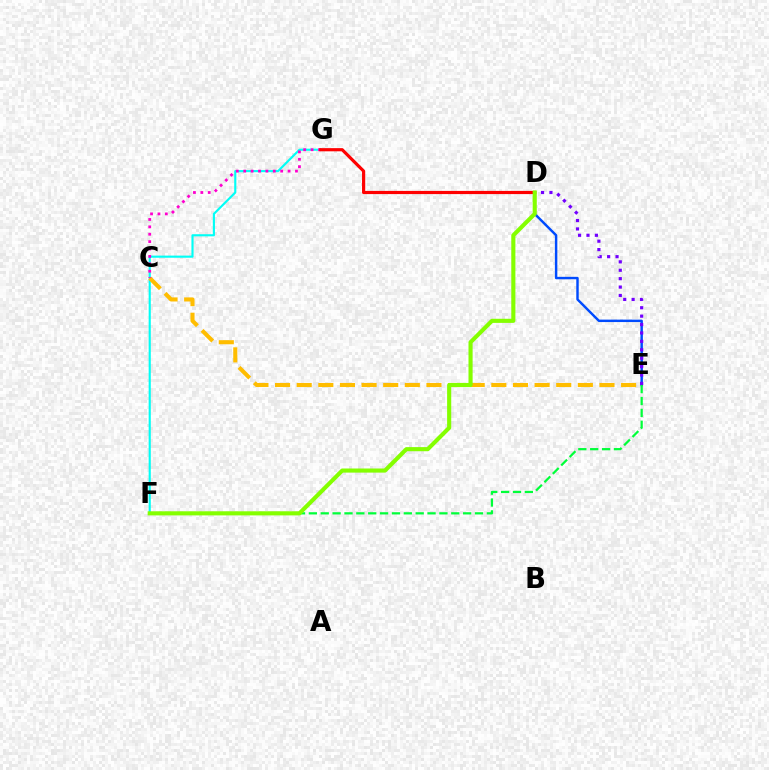{('F', 'G'): [{'color': '#00fff6', 'line_style': 'solid', 'thickness': 1.54}], ('D', 'E'): [{'color': '#004bff', 'line_style': 'solid', 'thickness': 1.76}, {'color': '#7200ff', 'line_style': 'dotted', 'thickness': 2.28}], ('E', 'F'): [{'color': '#00ff39', 'line_style': 'dashed', 'thickness': 1.61}], ('C', 'E'): [{'color': '#ffbd00', 'line_style': 'dashed', 'thickness': 2.94}], ('C', 'G'): [{'color': '#ff00cf', 'line_style': 'dotted', 'thickness': 2.01}], ('D', 'G'): [{'color': '#ff0000', 'line_style': 'solid', 'thickness': 2.29}], ('D', 'F'): [{'color': '#84ff00', 'line_style': 'solid', 'thickness': 2.96}]}